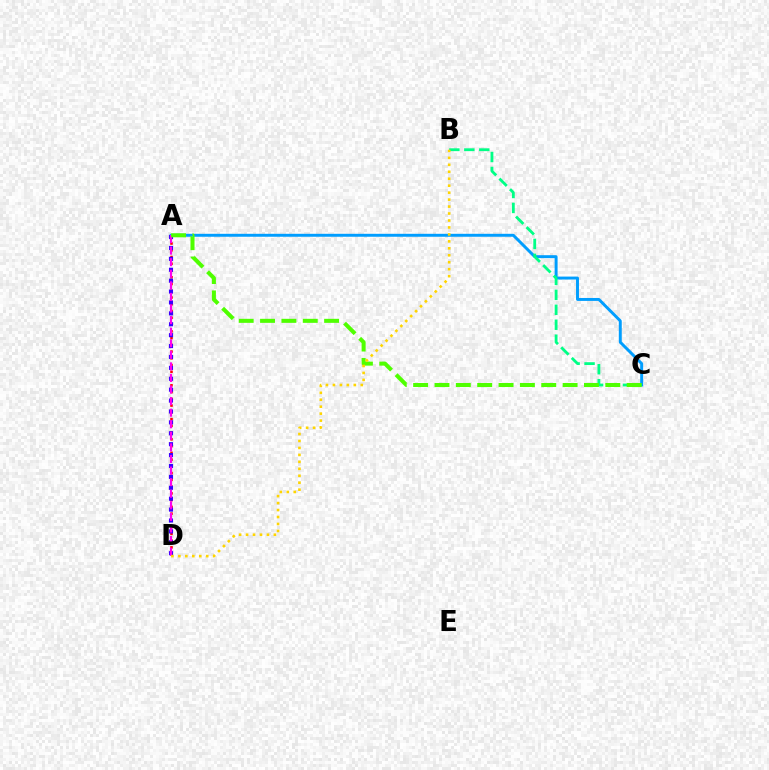{('A', 'D'): [{'color': '#ff0000', 'line_style': 'dotted', 'thickness': 1.83}, {'color': '#3700ff', 'line_style': 'dotted', 'thickness': 2.96}, {'color': '#ff00ed', 'line_style': 'dashed', 'thickness': 1.57}], ('A', 'C'): [{'color': '#009eff', 'line_style': 'solid', 'thickness': 2.12}, {'color': '#4fff00', 'line_style': 'dashed', 'thickness': 2.9}], ('B', 'C'): [{'color': '#00ff86', 'line_style': 'dashed', 'thickness': 2.03}], ('B', 'D'): [{'color': '#ffd500', 'line_style': 'dotted', 'thickness': 1.89}]}